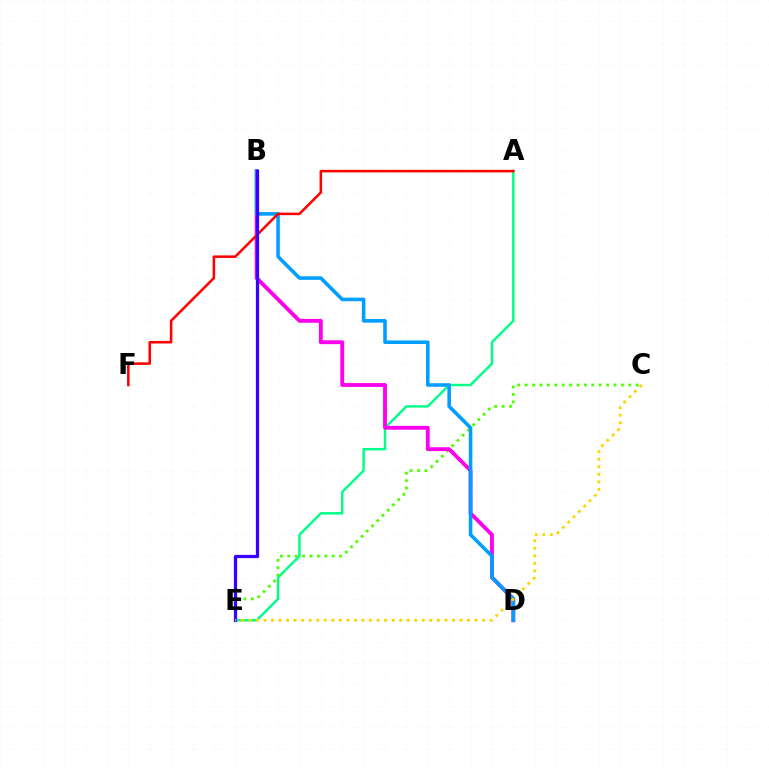{('A', 'E'): [{'color': '#00ff86', 'line_style': 'solid', 'thickness': 1.77}], ('C', 'E'): [{'color': '#4fff00', 'line_style': 'dotted', 'thickness': 2.01}, {'color': '#ffd500', 'line_style': 'dotted', 'thickness': 2.05}], ('B', 'D'): [{'color': '#ff00ed', 'line_style': 'solid', 'thickness': 2.77}, {'color': '#009eff', 'line_style': 'solid', 'thickness': 2.57}], ('A', 'F'): [{'color': '#ff0000', 'line_style': 'solid', 'thickness': 1.84}], ('B', 'E'): [{'color': '#3700ff', 'line_style': 'solid', 'thickness': 2.33}]}